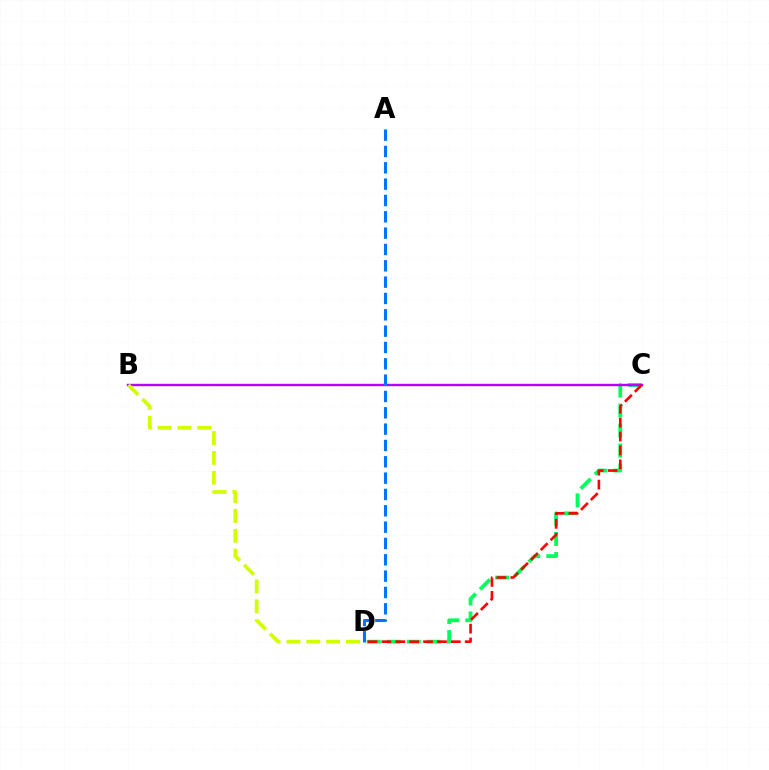{('C', 'D'): [{'color': '#00ff5c', 'line_style': 'dashed', 'thickness': 2.72}, {'color': '#ff0000', 'line_style': 'dashed', 'thickness': 1.89}], ('B', 'C'): [{'color': '#b900ff', 'line_style': 'solid', 'thickness': 1.73}], ('A', 'D'): [{'color': '#0074ff', 'line_style': 'dashed', 'thickness': 2.22}], ('B', 'D'): [{'color': '#d1ff00', 'line_style': 'dashed', 'thickness': 2.7}]}